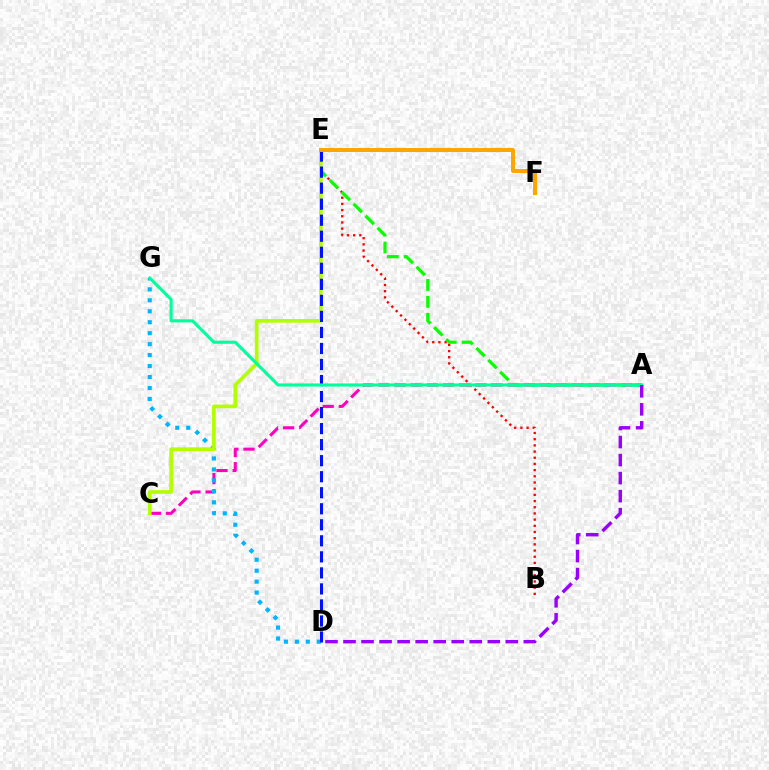{('A', 'C'): [{'color': '#ff00bd', 'line_style': 'dashed', 'thickness': 2.19}], ('B', 'E'): [{'color': '#ff0000', 'line_style': 'dotted', 'thickness': 1.68}], ('A', 'E'): [{'color': '#08ff00', 'line_style': 'dashed', 'thickness': 2.3}], ('D', 'G'): [{'color': '#00b5ff', 'line_style': 'dotted', 'thickness': 2.98}], ('C', 'E'): [{'color': '#b3ff00', 'line_style': 'solid', 'thickness': 2.65}], ('D', 'E'): [{'color': '#0010ff', 'line_style': 'dashed', 'thickness': 2.18}], ('A', 'G'): [{'color': '#00ff9d', 'line_style': 'solid', 'thickness': 2.24}], ('A', 'D'): [{'color': '#9b00ff', 'line_style': 'dashed', 'thickness': 2.45}], ('E', 'F'): [{'color': '#ffa500', 'line_style': 'solid', 'thickness': 2.86}]}